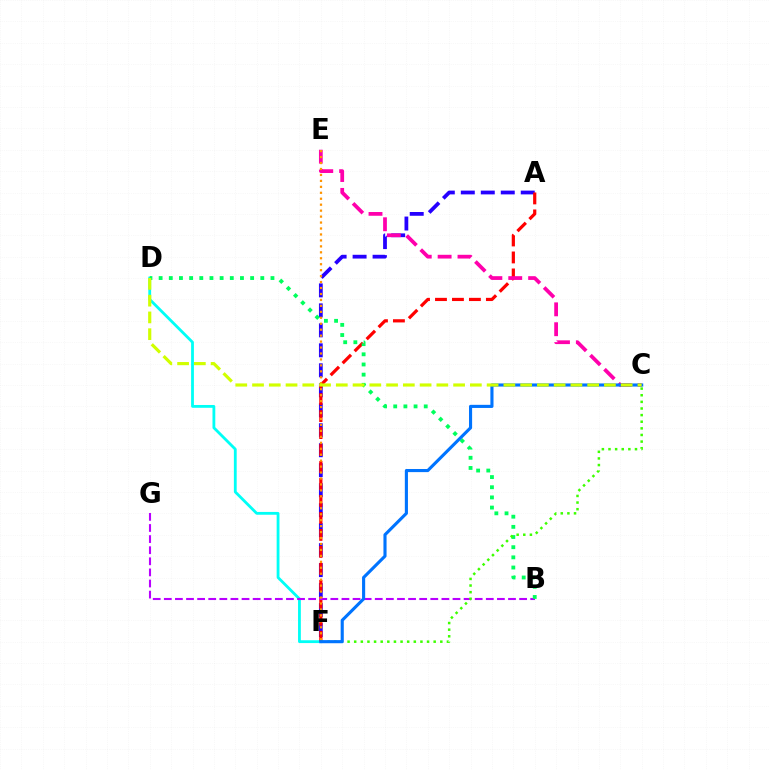{('D', 'F'): [{'color': '#00fff6', 'line_style': 'solid', 'thickness': 2.02}], ('A', 'F'): [{'color': '#2500ff', 'line_style': 'dashed', 'thickness': 2.71}, {'color': '#ff0000', 'line_style': 'dashed', 'thickness': 2.31}], ('B', 'G'): [{'color': '#b900ff', 'line_style': 'dashed', 'thickness': 1.51}], ('B', 'D'): [{'color': '#00ff5c', 'line_style': 'dotted', 'thickness': 2.76}], ('C', 'E'): [{'color': '#ff00ac', 'line_style': 'dashed', 'thickness': 2.7}], ('E', 'F'): [{'color': '#ff9400', 'line_style': 'dotted', 'thickness': 1.62}], ('C', 'F'): [{'color': '#3dff00', 'line_style': 'dotted', 'thickness': 1.8}, {'color': '#0074ff', 'line_style': 'solid', 'thickness': 2.24}], ('C', 'D'): [{'color': '#d1ff00', 'line_style': 'dashed', 'thickness': 2.28}]}